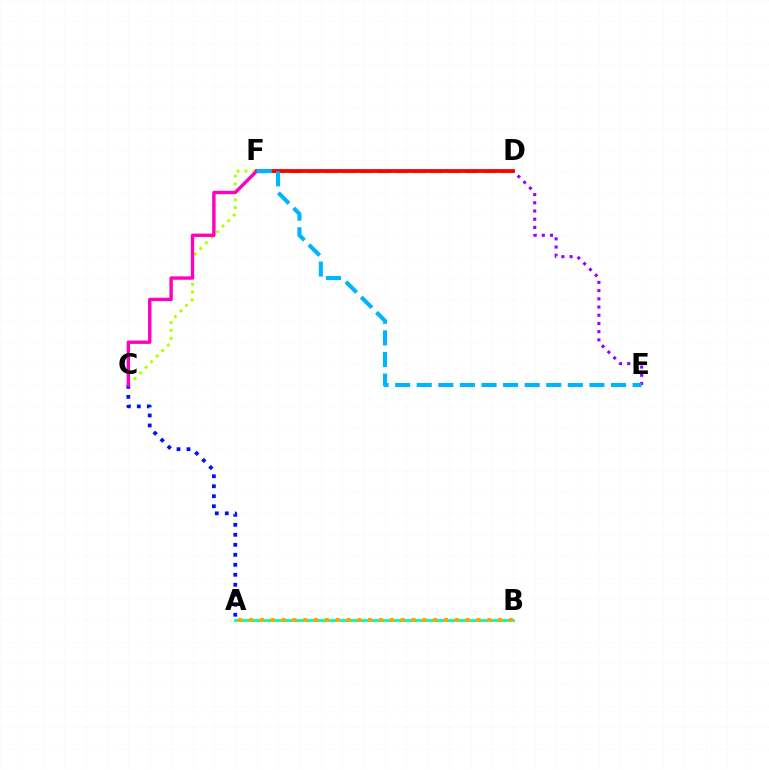{('A', 'B'): [{'color': '#00ff9d', 'line_style': 'solid', 'thickness': 1.98}, {'color': '#ffa500', 'line_style': 'dotted', 'thickness': 2.94}], ('D', 'E'): [{'color': '#9b00ff', 'line_style': 'dotted', 'thickness': 2.23}], ('D', 'F'): [{'color': '#08ff00', 'line_style': 'dashed', 'thickness': 2.39}, {'color': '#ff0000', 'line_style': 'solid', 'thickness': 2.73}], ('C', 'F'): [{'color': '#b3ff00', 'line_style': 'dotted', 'thickness': 2.14}, {'color': '#ff00bd', 'line_style': 'solid', 'thickness': 2.43}], ('A', 'C'): [{'color': '#0010ff', 'line_style': 'dotted', 'thickness': 2.71}], ('E', 'F'): [{'color': '#00b5ff', 'line_style': 'dashed', 'thickness': 2.93}]}